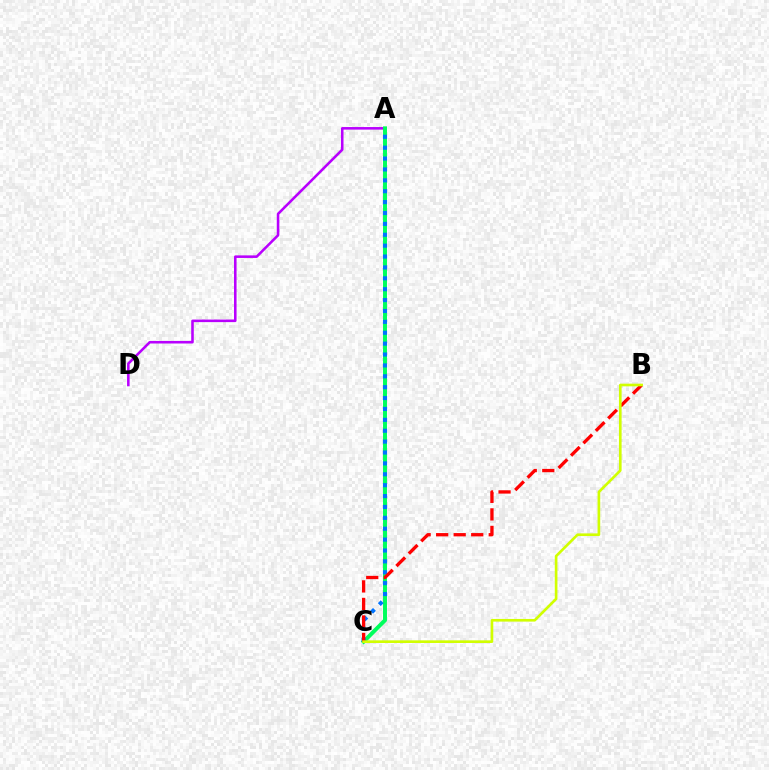{('A', 'D'): [{'color': '#b900ff', 'line_style': 'solid', 'thickness': 1.85}], ('A', 'C'): [{'color': '#00ff5c', 'line_style': 'solid', 'thickness': 2.85}, {'color': '#0074ff', 'line_style': 'dotted', 'thickness': 2.96}], ('B', 'C'): [{'color': '#ff0000', 'line_style': 'dashed', 'thickness': 2.38}, {'color': '#d1ff00', 'line_style': 'solid', 'thickness': 1.91}]}